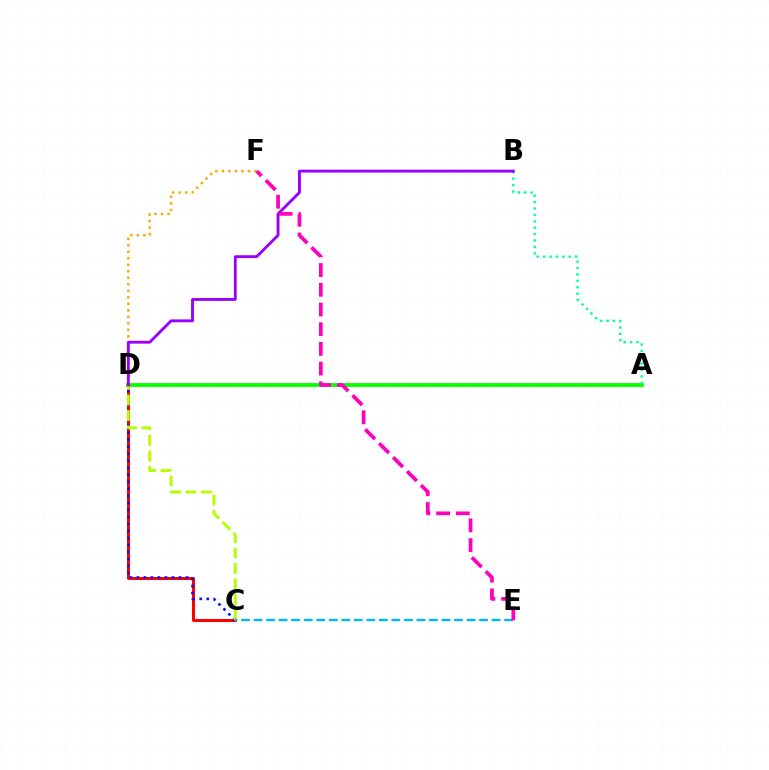{('A', 'D'): [{'color': '#08ff00', 'line_style': 'solid', 'thickness': 2.77}], ('C', 'D'): [{'color': '#ff0000', 'line_style': 'solid', 'thickness': 2.18}, {'color': '#0010ff', 'line_style': 'dotted', 'thickness': 1.91}, {'color': '#b3ff00', 'line_style': 'dashed', 'thickness': 2.1}], ('A', 'B'): [{'color': '#00ff9d', 'line_style': 'dotted', 'thickness': 1.74}], ('D', 'F'): [{'color': '#ffa500', 'line_style': 'dotted', 'thickness': 1.77}], ('C', 'E'): [{'color': '#00b5ff', 'line_style': 'dashed', 'thickness': 1.7}], ('B', 'D'): [{'color': '#9b00ff', 'line_style': 'solid', 'thickness': 2.06}], ('E', 'F'): [{'color': '#ff00bd', 'line_style': 'dashed', 'thickness': 2.68}]}